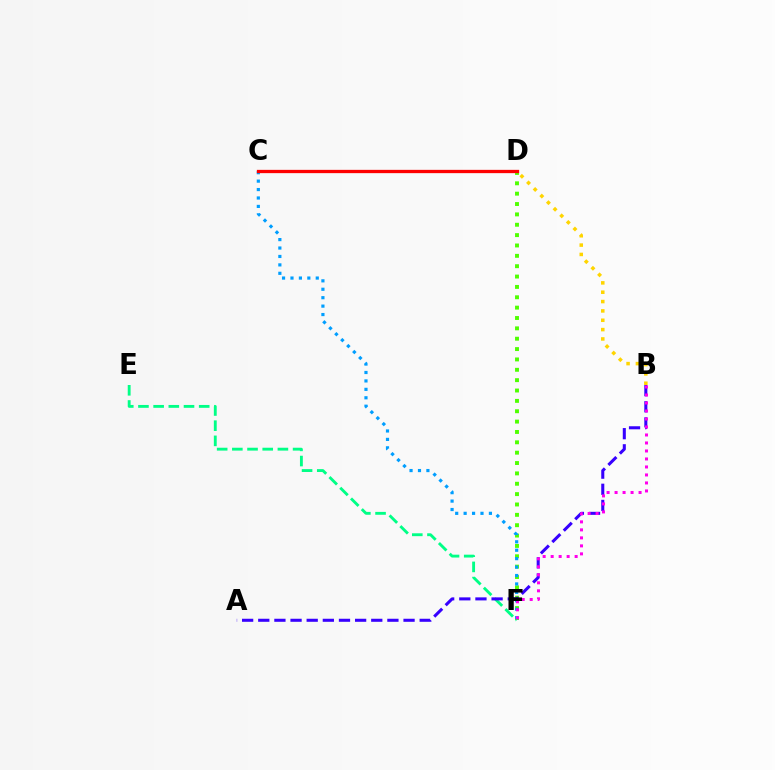{('D', 'F'): [{'color': '#4fff00', 'line_style': 'dotted', 'thickness': 2.81}], ('C', 'F'): [{'color': '#009eff', 'line_style': 'dotted', 'thickness': 2.29}], ('E', 'F'): [{'color': '#00ff86', 'line_style': 'dashed', 'thickness': 2.06}], ('A', 'B'): [{'color': '#3700ff', 'line_style': 'dashed', 'thickness': 2.19}], ('B', 'F'): [{'color': '#ff00ed', 'line_style': 'dotted', 'thickness': 2.17}], ('B', 'D'): [{'color': '#ffd500', 'line_style': 'dotted', 'thickness': 2.54}], ('C', 'D'): [{'color': '#ff0000', 'line_style': 'solid', 'thickness': 2.37}]}